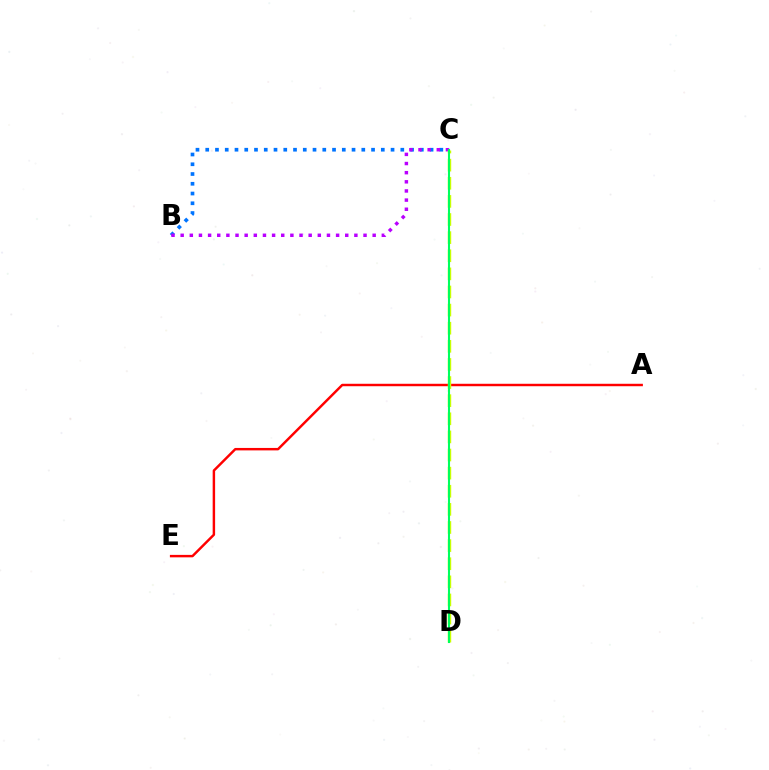{('B', 'C'): [{'color': '#0074ff', 'line_style': 'dotted', 'thickness': 2.65}, {'color': '#b900ff', 'line_style': 'dotted', 'thickness': 2.48}], ('A', 'E'): [{'color': '#ff0000', 'line_style': 'solid', 'thickness': 1.76}], ('C', 'D'): [{'color': '#d1ff00', 'line_style': 'dashed', 'thickness': 2.46}, {'color': '#00ff5c', 'line_style': 'solid', 'thickness': 1.51}]}